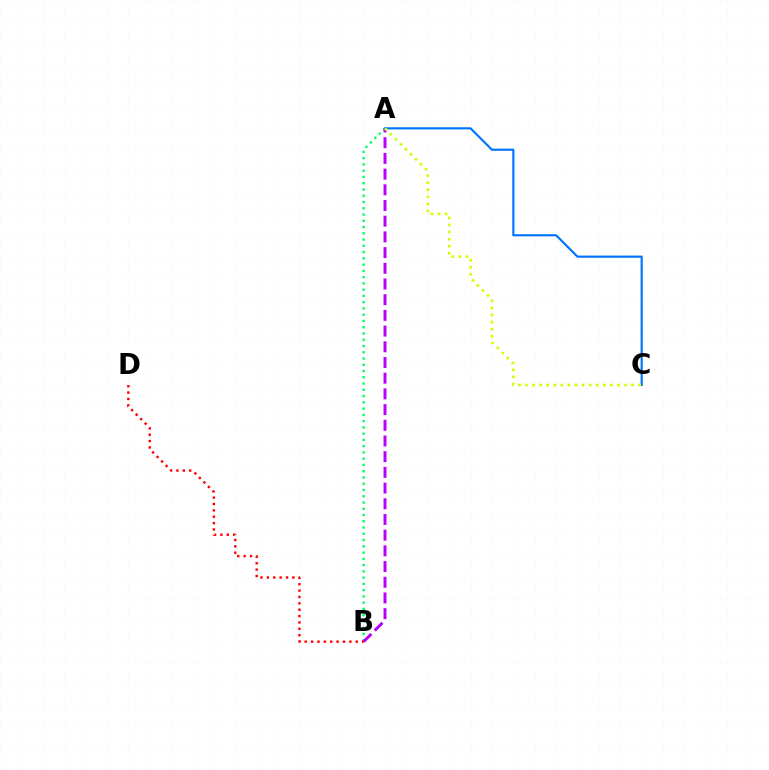{('A', 'B'): [{'color': '#00ff5c', 'line_style': 'dotted', 'thickness': 1.7}, {'color': '#b900ff', 'line_style': 'dashed', 'thickness': 2.13}], ('A', 'C'): [{'color': '#0074ff', 'line_style': 'solid', 'thickness': 1.55}, {'color': '#d1ff00', 'line_style': 'dotted', 'thickness': 1.92}], ('B', 'D'): [{'color': '#ff0000', 'line_style': 'dotted', 'thickness': 1.73}]}